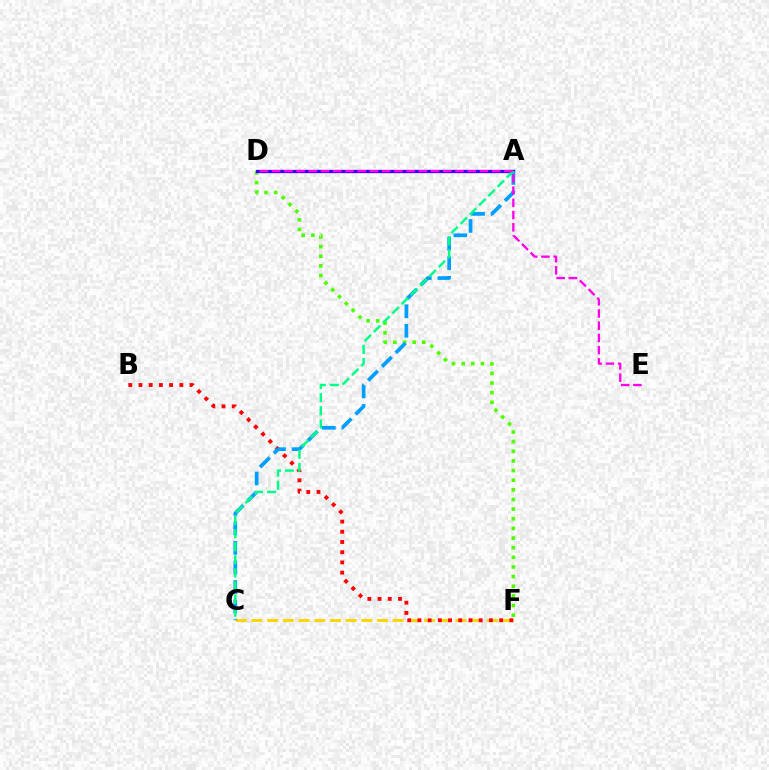{('C', 'F'): [{'color': '#ffd500', 'line_style': 'dashed', 'thickness': 2.13}], ('B', 'F'): [{'color': '#ff0000', 'line_style': 'dotted', 'thickness': 2.77}], ('D', 'F'): [{'color': '#4fff00', 'line_style': 'dotted', 'thickness': 2.62}], ('A', 'D'): [{'color': '#3700ff', 'line_style': 'solid', 'thickness': 2.38}], ('A', 'C'): [{'color': '#009eff', 'line_style': 'dashed', 'thickness': 2.66}, {'color': '#00ff86', 'line_style': 'dashed', 'thickness': 1.78}], ('D', 'E'): [{'color': '#ff00ed', 'line_style': 'dashed', 'thickness': 1.66}]}